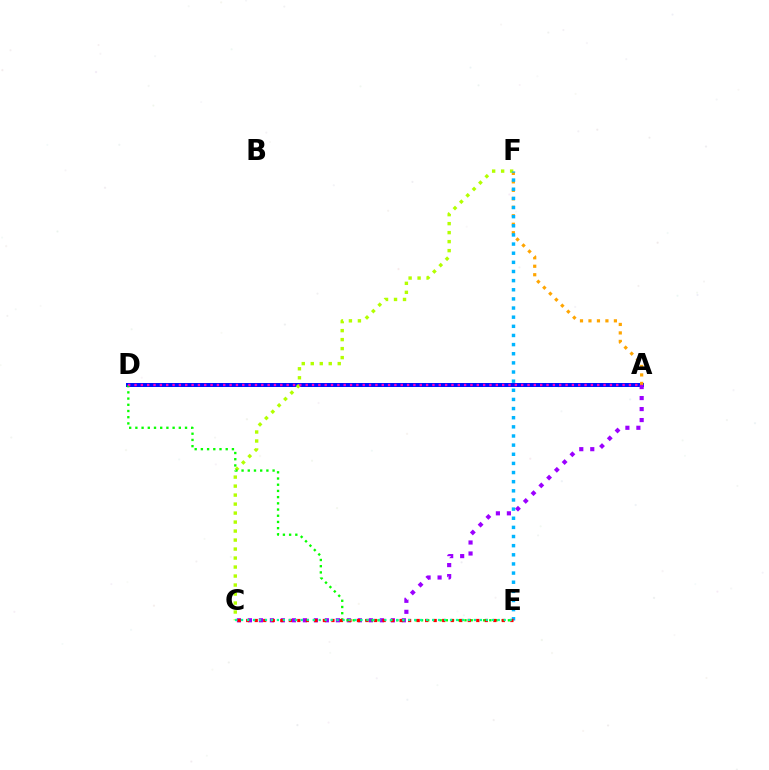{('A', 'D'): [{'color': '#0010ff', 'line_style': 'solid', 'thickness': 2.87}, {'color': '#ff00bd', 'line_style': 'dotted', 'thickness': 1.72}], ('A', 'F'): [{'color': '#ffa500', 'line_style': 'dotted', 'thickness': 2.3}], ('A', 'C'): [{'color': '#9b00ff', 'line_style': 'dotted', 'thickness': 2.99}], ('C', 'F'): [{'color': '#b3ff00', 'line_style': 'dotted', 'thickness': 2.44}], ('E', 'F'): [{'color': '#00b5ff', 'line_style': 'dotted', 'thickness': 2.48}], ('D', 'E'): [{'color': '#08ff00', 'line_style': 'dotted', 'thickness': 1.69}], ('C', 'E'): [{'color': '#ff0000', 'line_style': 'dotted', 'thickness': 2.32}, {'color': '#00ff9d', 'line_style': 'dotted', 'thickness': 1.62}]}